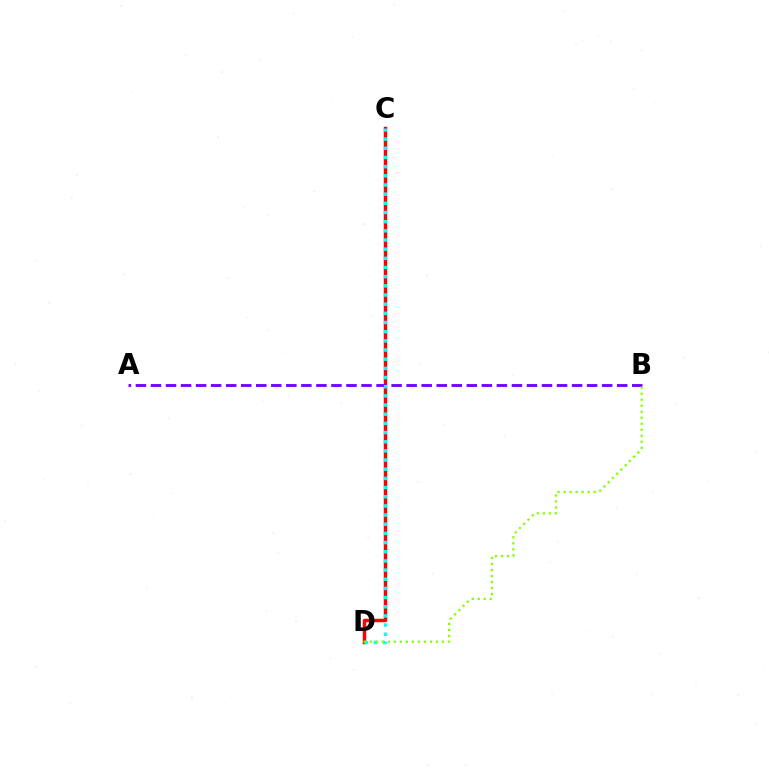{('C', 'D'): [{'color': '#ff0000', 'line_style': 'solid', 'thickness': 2.49}, {'color': '#00fff6', 'line_style': 'dotted', 'thickness': 2.49}], ('A', 'B'): [{'color': '#7200ff', 'line_style': 'dashed', 'thickness': 2.04}], ('B', 'D'): [{'color': '#84ff00', 'line_style': 'dotted', 'thickness': 1.63}]}